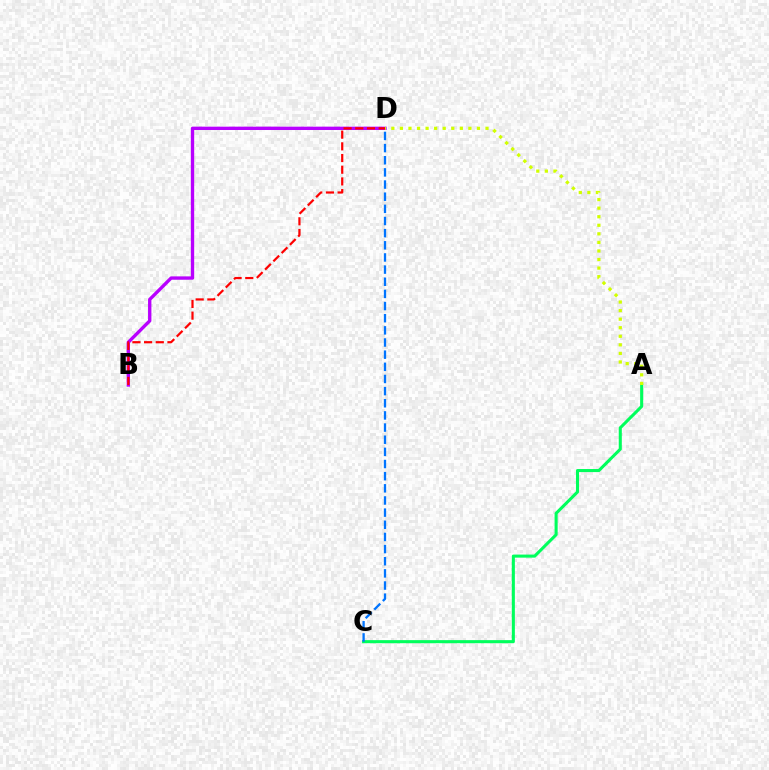{('A', 'C'): [{'color': '#00ff5c', 'line_style': 'solid', 'thickness': 2.21}], ('B', 'D'): [{'color': '#b900ff', 'line_style': 'solid', 'thickness': 2.41}, {'color': '#ff0000', 'line_style': 'dashed', 'thickness': 1.59}], ('A', 'D'): [{'color': '#d1ff00', 'line_style': 'dotted', 'thickness': 2.33}], ('C', 'D'): [{'color': '#0074ff', 'line_style': 'dashed', 'thickness': 1.65}]}